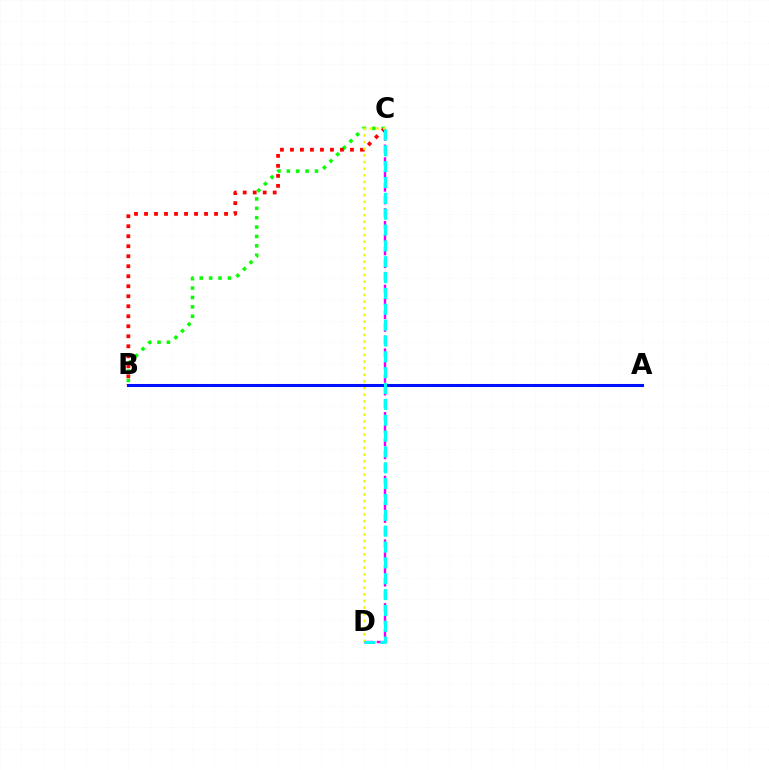{('B', 'C'): [{'color': '#08ff00', 'line_style': 'dotted', 'thickness': 2.55}, {'color': '#ff0000', 'line_style': 'dotted', 'thickness': 2.72}], ('C', 'D'): [{'color': '#ee00ff', 'line_style': 'dashed', 'thickness': 1.73}, {'color': '#fcf500', 'line_style': 'dotted', 'thickness': 1.81}, {'color': '#00fff6', 'line_style': 'dashed', 'thickness': 2.15}], ('A', 'B'): [{'color': '#0010ff', 'line_style': 'solid', 'thickness': 2.2}]}